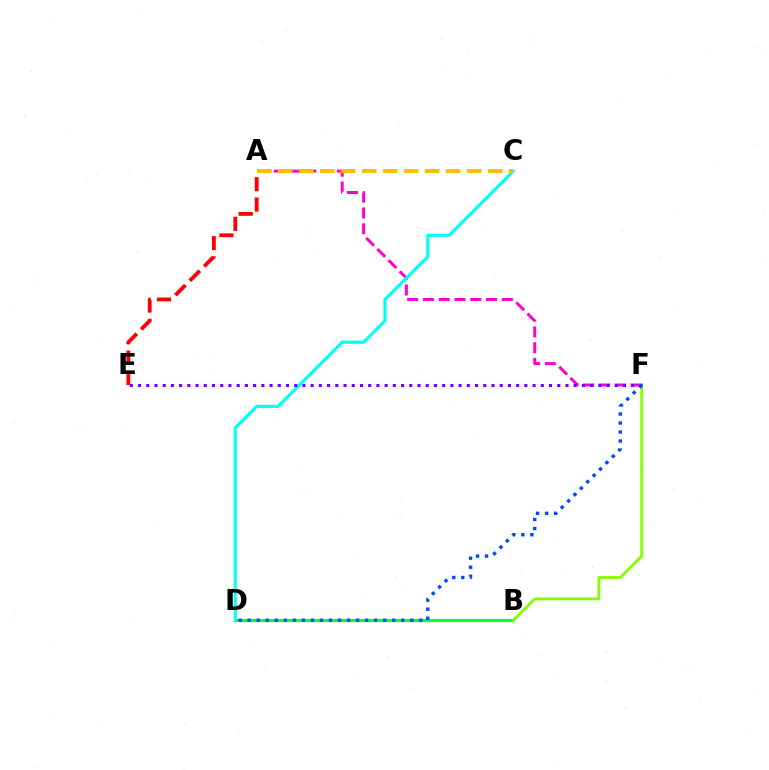{('B', 'D'): [{'color': '#00ff39', 'line_style': 'solid', 'thickness': 2.29}], ('A', 'E'): [{'color': '#ff0000', 'line_style': 'dashed', 'thickness': 2.76}], ('B', 'F'): [{'color': '#84ff00', 'line_style': 'solid', 'thickness': 2.04}], ('A', 'F'): [{'color': '#ff00cf', 'line_style': 'dashed', 'thickness': 2.14}], ('C', 'D'): [{'color': '#00fff6', 'line_style': 'solid', 'thickness': 2.25}], ('E', 'F'): [{'color': '#7200ff', 'line_style': 'dotted', 'thickness': 2.23}], ('D', 'F'): [{'color': '#004bff', 'line_style': 'dotted', 'thickness': 2.45}], ('A', 'C'): [{'color': '#ffbd00', 'line_style': 'dashed', 'thickness': 2.85}]}